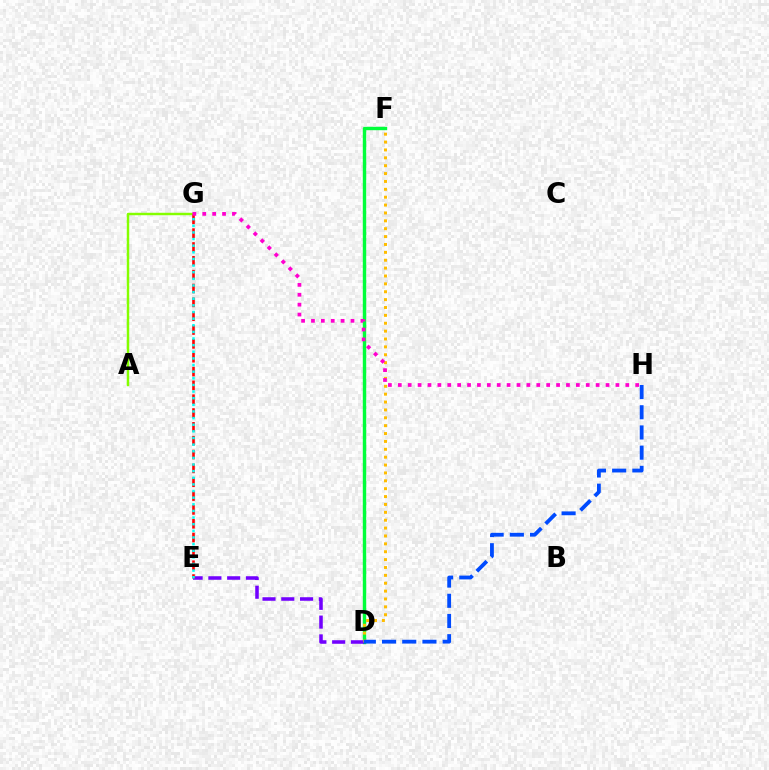{('D', 'F'): [{'color': '#00ff39', 'line_style': 'solid', 'thickness': 2.45}, {'color': '#ffbd00', 'line_style': 'dotted', 'thickness': 2.14}], ('D', 'E'): [{'color': '#7200ff', 'line_style': 'dashed', 'thickness': 2.55}], ('A', 'G'): [{'color': '#84ff00', 'line_style': 'solid', 'thickness': 1.76}], ('D', 'H'): [{'color': '#004bff', 'line_style': 'dashed', 'thickness': 2.74}], ('E', 'G'): [{'color': '#ff0000', 'line_style': 'dashed', 'thickness': 1.88}, {'color': '#00fff6', 'line_style': 'dotted', 'thickness': 1.8}], ('G', 'H'): [{'color': '#ff00cf', 'line_style': 'dotted', 'thickness': 2.69}]}